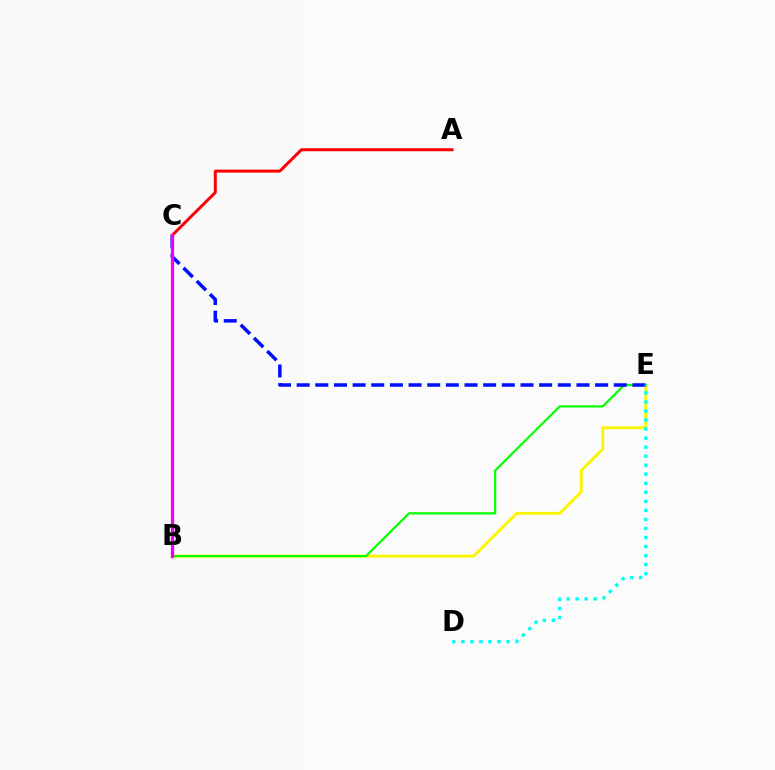{('B', 'E'): [{'color': '#fcf500', 'line_style': 'solid', 'thickness': 2.1}, {'color': '#08ff00', 'line_style': 'solid', 'thickness': 1.6}], ('C', 'E'): [{'color': '#0010ff', 'line_style': 'dashed', 'thickness': 2.53}], ('A', 'C'): [{'color': '#ff0000', 'line_style': 'solid', 'thickness': 2.14}], ('B', 'C'): [{'color': '#ee00ff', 'line_style': 'solid', 'thickness': 2.36}], ('D', 'E'): [{'color': '#00fff6', 'line_style': 'dotted', 'thickness': 2.45}]}